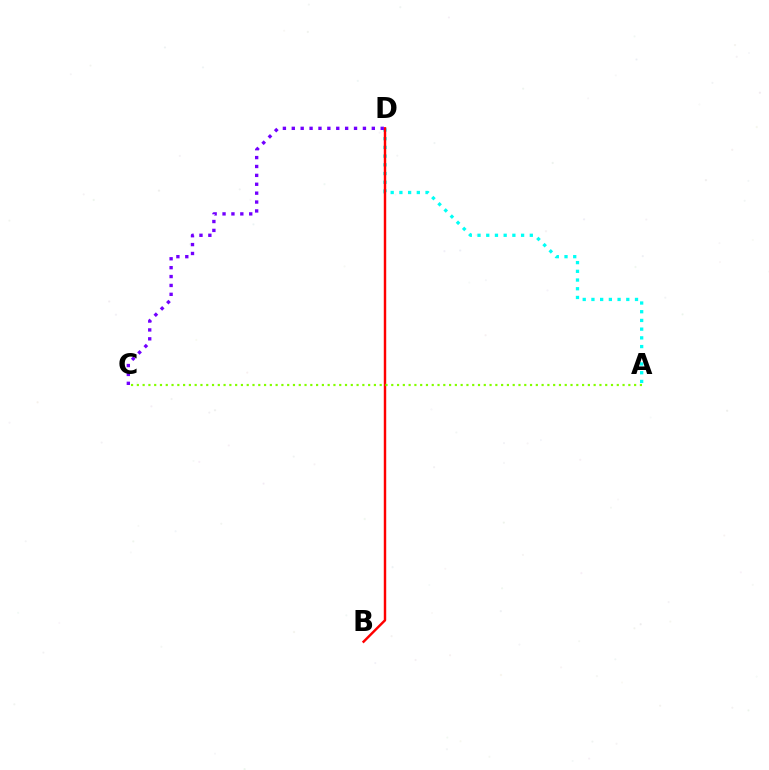{('A', 'D'): [{'color': '#00fff6', 'line_style': 'dotted', 'thickness': 2.37}], ('B', 'D'): [{'color': '#ff0000', 'line_style': 'solid', 'thickness': 1.76}], ('C', 'D'): [{'color': '#7200ff', 'line_style': 'dotted', 'thickness': 2.42}], ('A', 'C'): [{'color': '#84ff00', 'line_style': 'dotted', 'thickness': 1.57}]}